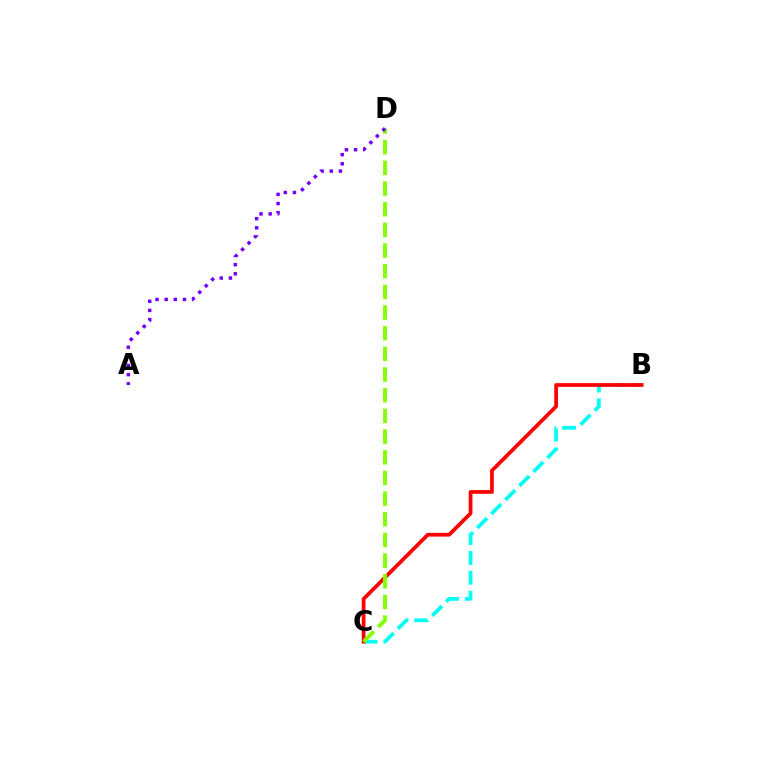{('B', 'C'): [{'color': '#00fff6', 'line_style': 'dashed', 'thickness': 2.7}, {'color': '#ff0000', 'line_style': 'solid', 'thickness': 2.69}], ('C', 'D'): [{'color': '#84ff00', 'line_style': 'dashed', 'thickness': 2.81}], ('A', 'D'): [{'color': '#7200ff', 'line_style': 'dotted', 'thickness': 2.48}]}